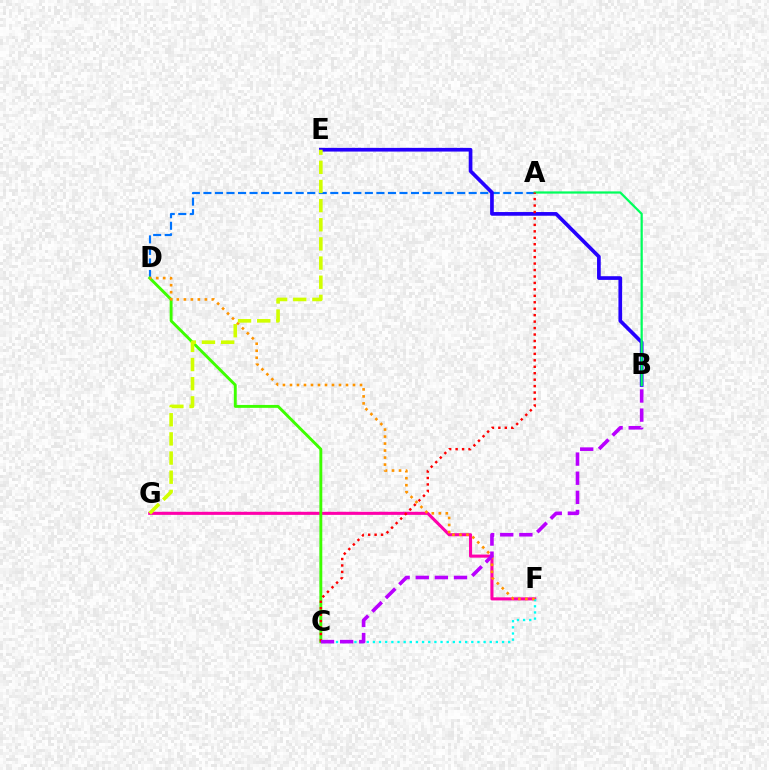{('F', 'G'): [{'color': '#ff00ac', 'line_style': 'solid', 'thickness': 2.21}], ('C', 'F'): [{'color': '#00fff6', 'line_style': 'dotted', 'thickness': 1.67}], ('A', 'D'): [{'color': '#0074ff', 'line_style': 'dashed', 'thickness': 1.57}], ('C', 'D'): [{'color': '#3dff00', 'line_style': 'solid', 'thickness': 2.09}], ('D', 'F'): [{'color': '#ff9400', 'line_style': 'dotted', 'thickness': 1.9}], ('B', 'E'): [{'color': '#2500ff', 'line_style': 'solid', 'thickness': 2.66}], ('A', 'B'): [{'color': '#00ff5c', 'line_style': 'solid', 'thickness': 1.61}], ('A', 'C'): [{'color': '#ff0000', 'line_style': 'dotted', 'thickness': 1.75}], ('B', 'C'): [{'color': '#b900ff', 'line_style': 'dashed', 'thickness': 2.6}], ('E', 'G'): [{'color': '#d1ff00', 'line_style': 'dashed', 'thickness': 2.6}]}